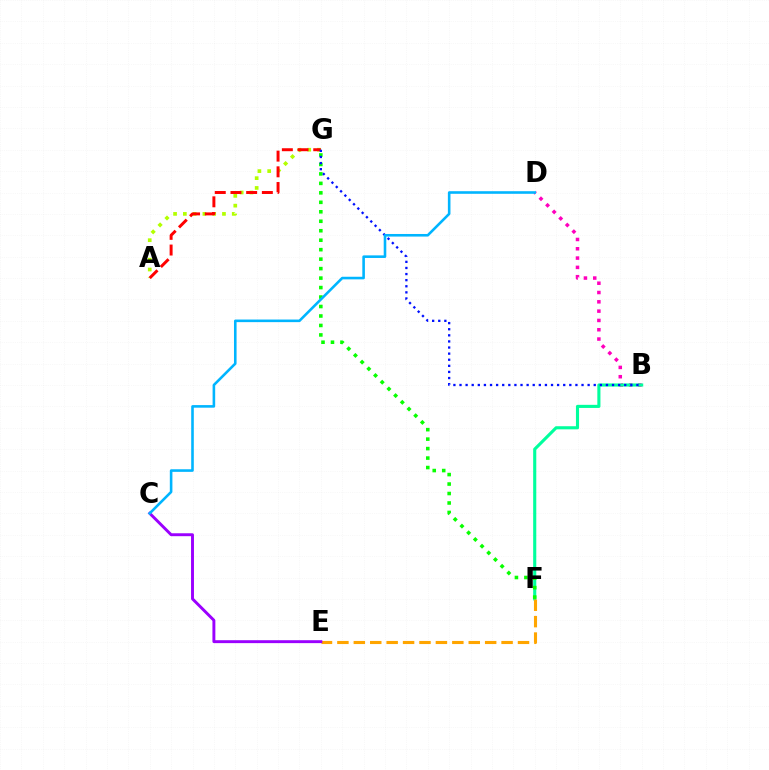{('B', 'D'): [{'color': '#ff00bd', 'line_style': 'dotted', 'thickness': 2.53}], ('A', 'G'): [{'color': '#b3ff00', 'line_style': 'dotted', 'thickness': 2.66}, {'color': '#ff0000', 'line_style': 'dashed', 'thickness': 2.13}], ('B', 'F'): [{'color': '#00ff9d', 'line_style': 'solid', 'thickness': 2.24}], ('F', 'G'): [{'color': '#08ff00', 'line_style': 'dotted', 'thickness': 2.57}], ('E', 'F'): [{'color': '#ffa500', 'line_style': 'dashed', 'thickness': 2.23}], ('C', 'E'): [{'color': '#9b00ff', 'line_style': 'solid', 'thickness': 2.1}], ('B', 'G'): [{'color': '#0010ff', 'line_style': 'dotted', 'thickness': 1.66}], ('C', 'D'): [{'color': '#00b5ff', 'line_style': 'solid', 'thickness': 1.87}]}